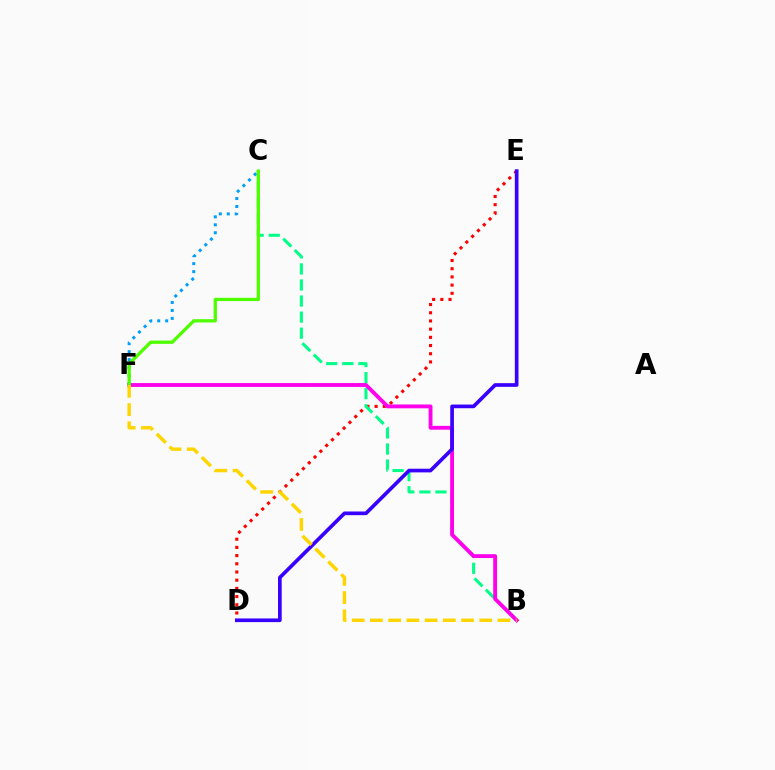{('D', 'E'): [{'color': '#ff0000', 'line_style': 'dotted', 'thickness': 2.23}, {'color': '#3700ff', 'line_style': 'solid', 'thickness': 2.64}], ('B', 'C'): [{'color': '#00ff86', 'line_style': 'dashed', 'thickness': 2.18}], ('B', 'F'): [{'color': '#ff00ed', 'line_style': 'solid', 'thickness': 2.77}, {'color': '#ffd500', 'line_style': 'dashed', 'thickness': 2.47}], ('C', 'F'): [{'color': '#009eff', 'line_style': 'dotted', 'thickness': 2.16}, {'color': '#4fff00', 'line_style': 'solid', 'thickness': 2.37}]}